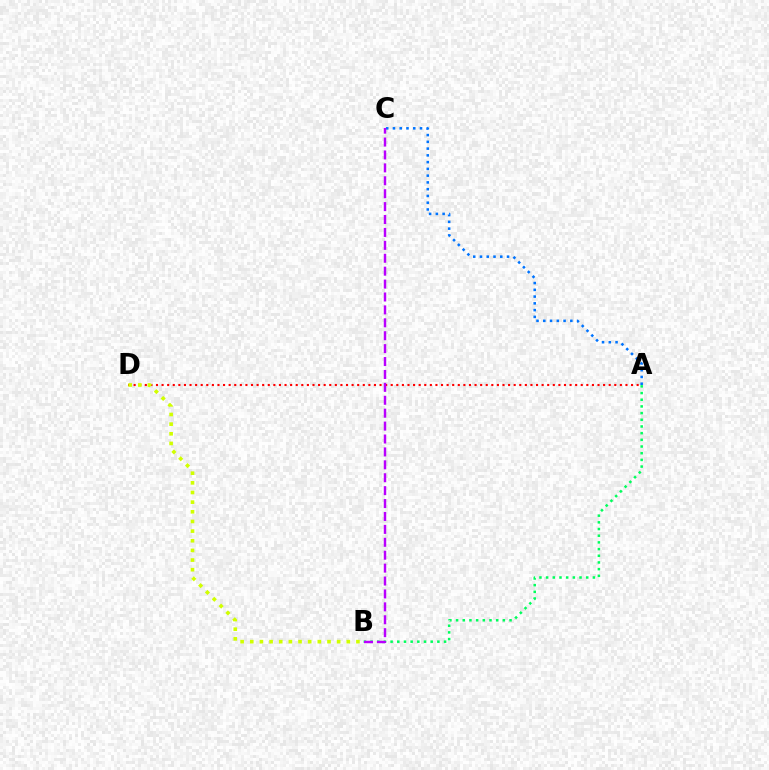{('A', 'C'): [{'color': '#0074ff', 'line_style': 'dotted', 'thickness': 1.84}], ('A', 'D'): [{'color': '#ff0000', 'line_style': 'dotted', 'thickness': 1.52}], ('A', 'B'): [{'color': '#00ff5c', 'line_style': 'dotted', 'thickness': 1.82}], ('B', 'C'): [{'color': '#b900ff', 'line_style': 'dashed', 'thickness': 1.75}], ('B', 'D'): [{'color': '#d1ff00', 'line_style': 'dotted', 'thickness': 2.62}]}